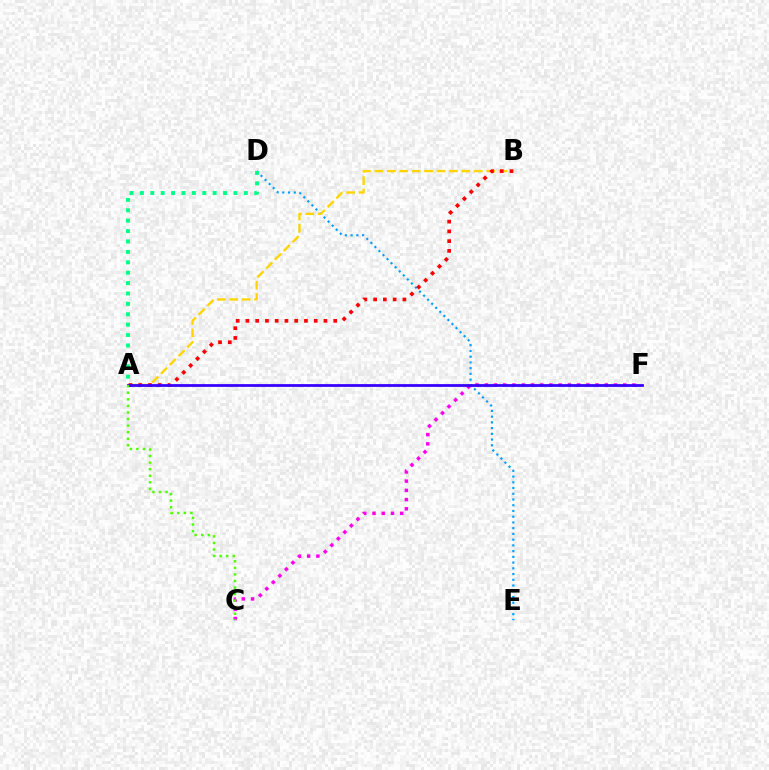{('D', 'E'): [{'color': '#009eff', 'line_style': 'dotted', 'thickness': 1.56}], ('A', 'B'): [{'color': '#ffd500', 'line_style': 'dashed', 'thickness': 1.69}, {'color': '#ff0000', 'line_style': 'dotted', 'thickness': 2.65}], ('C', 'F'): [{'color': '#ff00ed', 'line_style': 'dotted', 'thickness': 2.51}], ('A', 'F'): [{'color': '#3700ff', 'line_style': 'solid', 'thickness': 1.99}], ('A', 'C'): [{'color': '#4fff00', 'line_style': 'dotted', 'thickness': 1.78}], ('A', 'D'): [{'color': '#00ff86', 'line_style': 'dotted', 'thickness': 2.82}]}